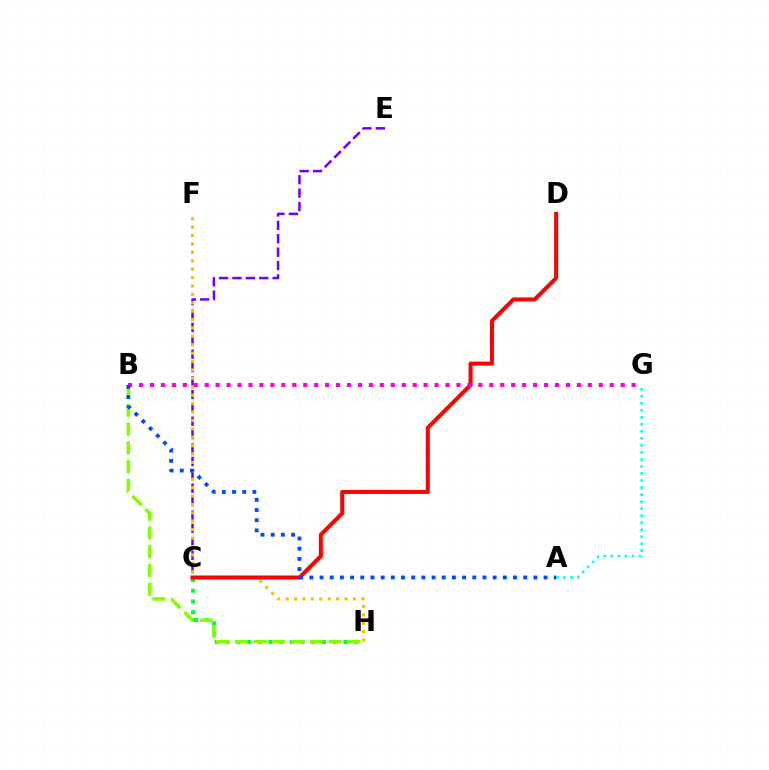{('C', 'E'): [{'color': '#7200ff', 'line_style': 'dashed', 'thickness': 1.82}], ('F', 'H'): [{'color': '#ffbd00', 'line_style': 'dotted', 'thickness': 2.28}], ('A', 'G'): [{'color': '#00fff6', 'line_style': 'dotted', 'thickness': 1.91}], ('C', 'H'): [{'color': '#00ff39', 'line_style': 'dotted', 'thickness': 2.91}], ('C', 'D'): [{'color': '#ff0000', 'line_style': 'solid', 'thickness': 2.9}], ('B', 'H'): [{'color': '#84ff00', 'line_style': 'dashed', 'thickness': 2.55}], ('B', 'G'): [{'color': '#ff00cf', 'line_style': 'dotted', 'thickness': 2.97}], ('A', 'B'): [{'color': '#004bff', 'line_style': 'dotted', 'thickness': 2.77}]}